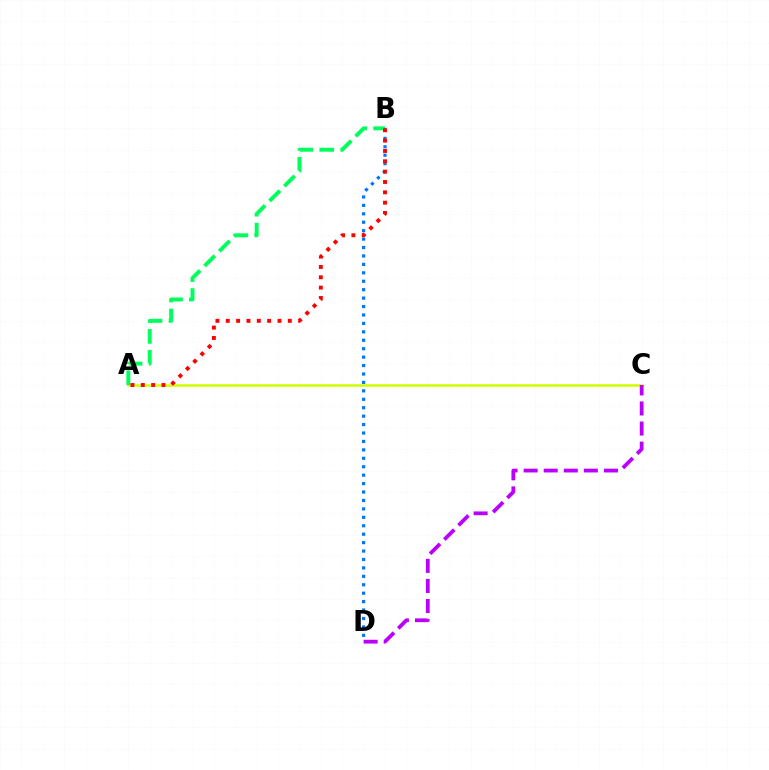{('A', 'C'): [{'color': '#d1ff00', 'line_style': 'solid', 'thickness': 1.85}], ('A', 'B'): [{'color': '#00ff5c', 'line_style': 'dashed', 'thickness': 2.84}, {'color': '#ff0000', 'line_style': 'dotted', 'thickness': 2.81}], ('B', 'D'): [{'color': '#0074ff', 'line_style': 'dotted', 'thickness': 2.29}], ('C', 'D'): [{'color': '#b900ff', 'line_style': 'dashed', 'thickness': 2.73}]}